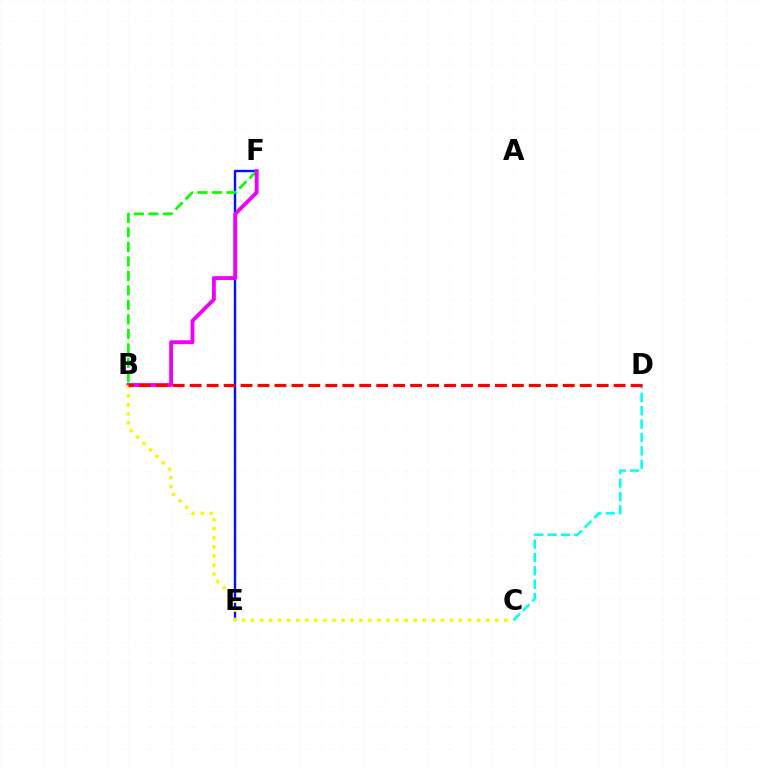{('E', 'F'): [{'color': '#0010ff', 'line_style': 'solid', 'thickness': 1.73}], ('B', 'F'): [{'color': '#08ff00', 'line_style': 'dashed', 'thickness': 1.97}, {'color': '#ee00ff', 'line_style': 'solid', 'thickness': 2.76}], ('C', 'D'): [{'color': '#00fff6', 'line_style': 'dashed', 'thickness': 1.82}], ('B', 'C'): [{'color': '#fcf500', 'line_style': 'dotted', 'thickness': 2.46}], ('B', 'D'): [{'color': '#ff0000', 'line_style': 'dashed', 'thickness': 2.3}]}